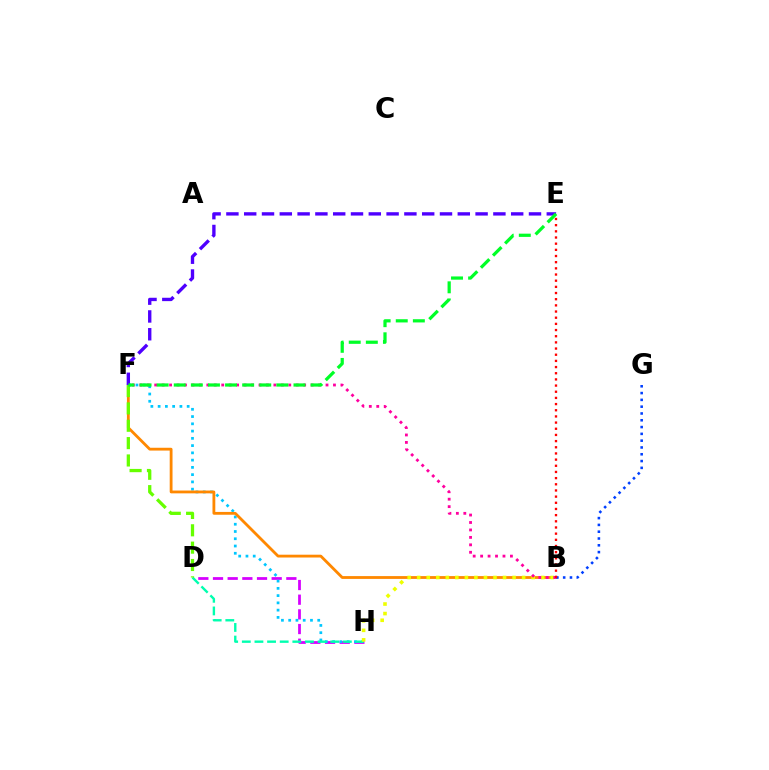{('D', 'H'): [{'color': '#d600ff', 'line_style': 'dashed', 'thickness': 1.99}, {'color': '#00ffaf', 'line_style': 'dashed', 'thickness': 1.72}], ('F', 'H'): [{'color': '#00c7ff', 'line_style': 'dotted', 'thickness': 1.97}], ('B', 'F'): [{'color': '#ff8800', 'line_style': 'solid', 'thickness': 2.03}, {'color': '#ff00a0', 'line_style': 'dotted', 'thickness': 2.02}], ('E', 'F'): [{'color': '#4f00ff', 'line_style': 'dashed', 'thickness': 2.42}, {'color': '#00ff27', 'line_style': 'dashed', 'thickness': 2.32}], ('B', 'H'): [{'color': '#eeff00', 'line_style': 'dotted', 'thickness': 2.59}], ('D', 'F'): [{'color': '#66ff00', 'line_style': 'dashed', 'thickness': 2.36}], ('B', 'G'): [{'color': '#003fff', 'line_style': 'dotted', 'thickness': 1.85}], ('B', 'E'): [{'color': '#ff0000', 'line_style': 'dotted', 'thickness': 1.68}]}